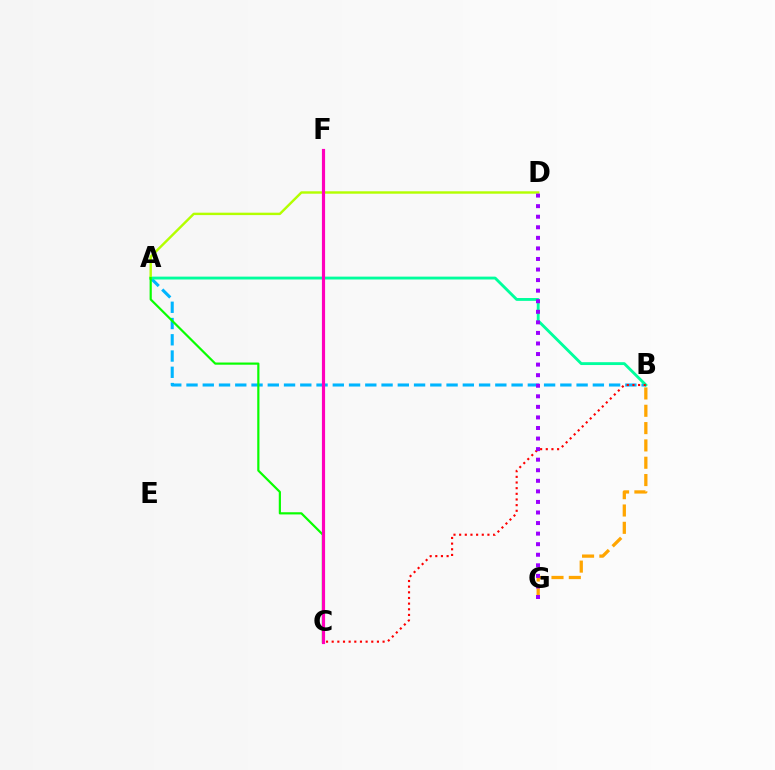{('A', 'B'): [{'color': '#00b5ff', 'line_style': 'dashed', 'thickness': 2.21}, {'color': '#00ff9d', 'line_style': 'solid', 'thickness': 2.06}], ('C', 'F'): [{'color': '#0010ff', 'line_style': 'solid', 'thickness': 2.05}, {'color': '#ff00bd', 'line_style': 'solid', 'thickness': 2.28}], ('B', 'C'): [{'color': '#ff0000', 'line_style': 'dotted', 'thickness': 1.54}], ('A', 'D'): [{'color': '#b3ff00', 'line_style': 'solid', 'thickness': 1.74}], ('A', 'C'): [{'color': '#08ff00', 'line_style': 'solid', 'thickness': 1.58}], ('B', 'G'): [{'color': '#ffa500', 'line_style': 'dashed', 'thickness': 2.35}], ('D', 'G'): [{'color': '#9b00ff', 'line_style': 'dotted', 'thickness': 2.87}]}